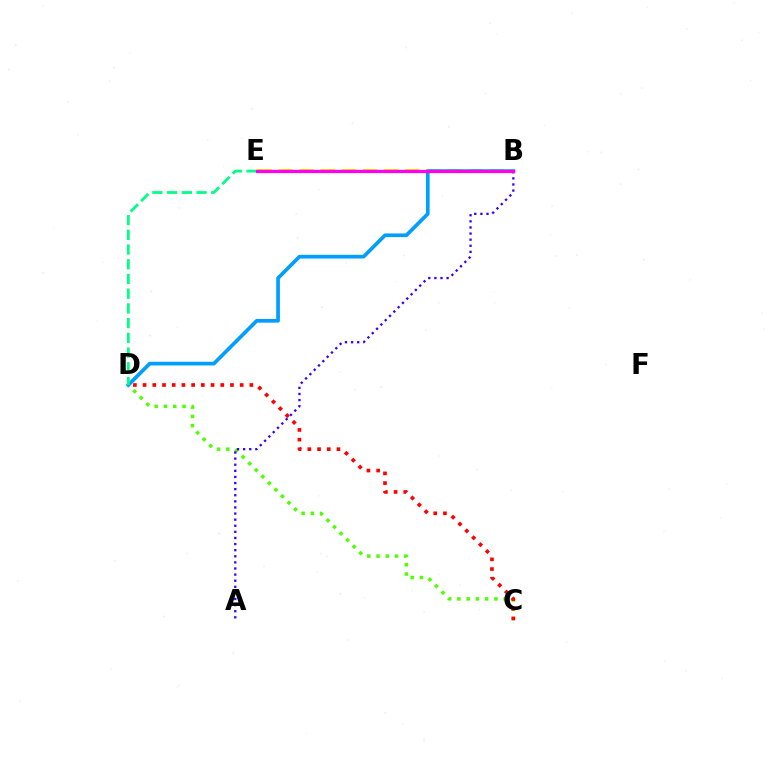{('C', 'D'): [{'color': '#4fff00', 'line_style': 'dotted', 'thickness': 2.52}, {'color': '#ff0000', 'line_style': 'dotted', 'thickness': 2.64}], ('B', 'E'): [{'color': '#ffd500', 'line_style': 'dashed', 'thickness': 2.87}, {'color': '#ff00ed', 'line_style': 'solid', 'thickness': 2.31}], ('B', 'D'): [{'color': '#009eff', 'line_style': 'solid', 'thickness': 2.66}], ('D', 'E'): [{'color': '#00ff86', 'line_style': 'dashed', 'thickness': 2.0}], ('A', 'B'): [{'color': '#3700ff', 'line_style': 'dotted', 'thickness': 1.66}]}